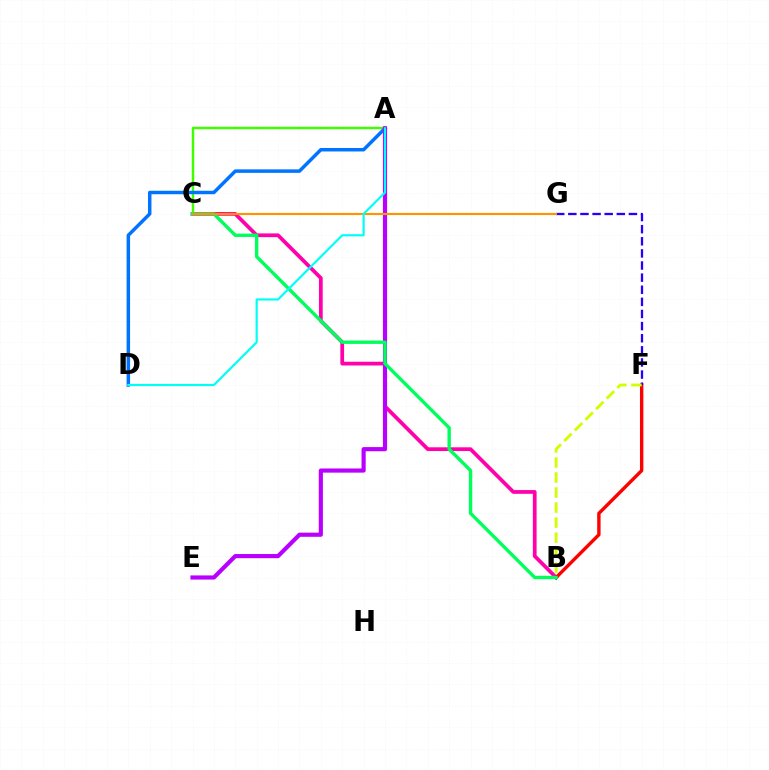{('B', 'C'): [{'color': '#ff00ac', 'line_style': 'solid', 'thickness': 2.69}, {'color': '#00ff5c', 'line_style': 'solid', 'thickness': 2.44}], ('A', 'C'): [{'color': '#3dff00', 'line_style': 'solid', 'thickness': 1.75}], ('B', 'F'): [{'color': '#ff0000', 'line_style': 'solid', 'thickness': 2.44}, {'color': '#d1ff00', 'line_style': 'dashed', 'thickness': 2.04}], ('A', 'D'): [{'color': '#0074ff', 'line_style': 'solid', 'thickness': 2.51}, {'color': '#00fff6', 'line_style': 'solid', 'thickness': 1.57}], ('A', 'E'): [{'color': '#b900ff', 'line_style': 'solid', 'thickness': 2.99}], ('F', 'G'): [{'color': '#2500ff', 'line_style': 'dashed', 'thickness': 1.65}], ('C', 'G'): [{'color': '#ff9400', 'line_style': 'solid', 'thickness': 1.55}]}